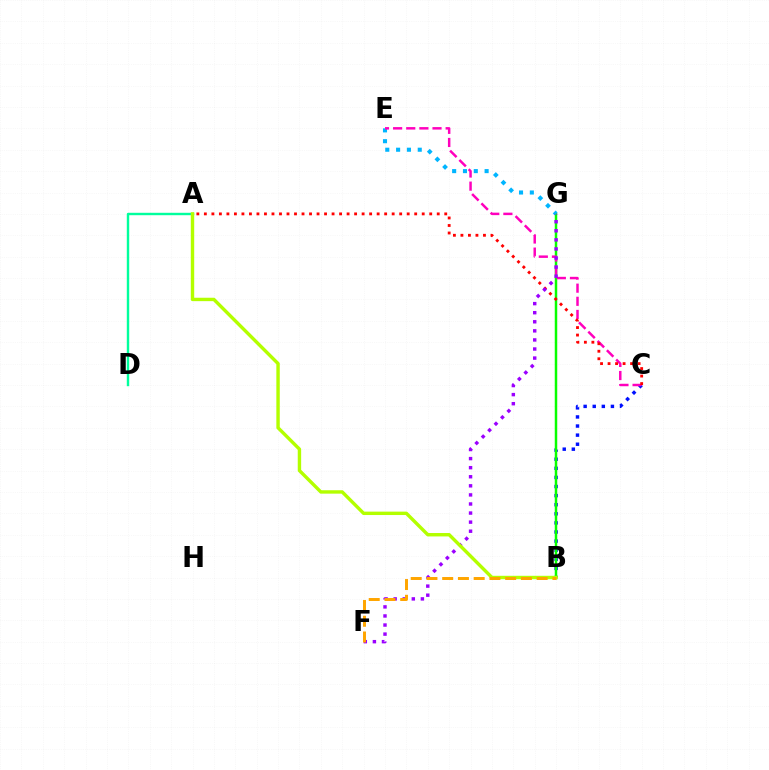{('B', 'C'): [{'color': '#0010ff', 'line_style': 'dotted', 'thickness': 2.47}], ('B', 'G'): [{'color': '#08ff00', 'line_style': 'solid', 'thickness': 1.79}], ('E', 'G'): [{'color': '#00b5ff', 'line_style': 'dotted', 'thickness': 2.94}], ('A', 'D'): [{'color': '#00ff9d', 'line_style': 'solid', 'thickness': 1.74}], ('C', 'E'): [{'color': '#ff00bd', 'line_style': 'dashed', 'thickness': 1.78}], ('A', 'C'): [{'color': '#ff0000', 'line_style': 'dotted', 'thickness': 2.04}], ('F', 'G'): [{'color': '#9b00ff', 'line_style': 'dotted', 'thickness': 2.47}], ('A', 'B'): [{'color': '#b3ff00', 'line_style': 'solid', 'thickness': 2.45}], ('B', 'F'): [{'color': '#ffa500', 'line_style': 'dashed', 'thickness': 2.14}]}